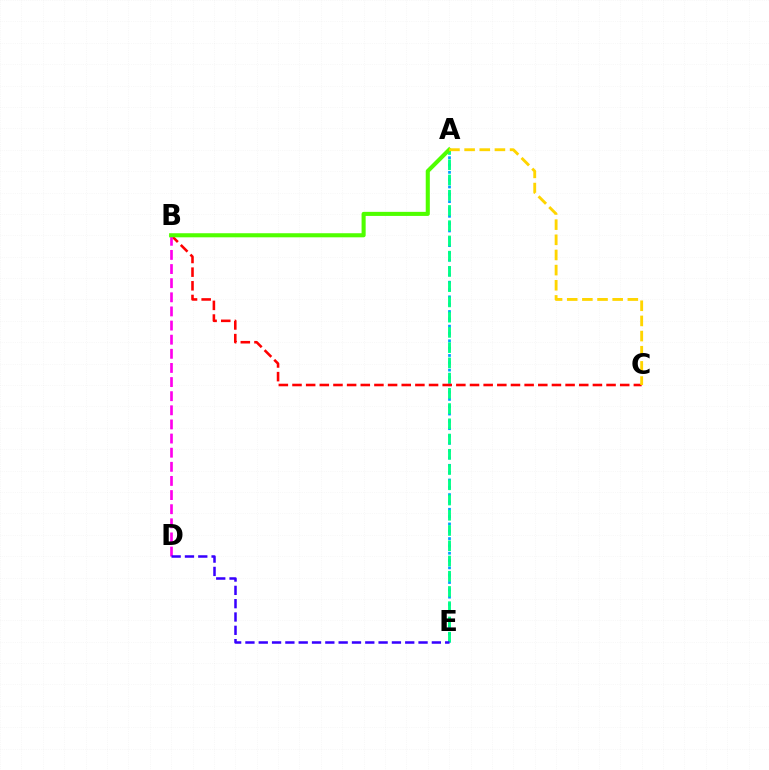{('A', 'E'): [{'color': '#009eff', 'line_style': 'dotted', 'thickness': 1.99}, {'color': '#00ff86', 'line_style': 'dashed', 'thickness': 2.07}], ('B', 'C'): [{'color': '#ff0000', 'line_style': 'dashed', 'thickness': 1.85}], ('B', 'D'): [{'color': '#ff00ed', 'line_style': 'dashed', 'thickness': 1.92}], ('D', 'E'): [{'color': '#3700ff', 'line_style': 'dashed', 'thickness': 1.81}], ('A', 'B'): [{'color': '#4fff00', 'line_style': 'solid', 'thickness': 2.94}], ('A', 'C'): [{'color': '#ffd500', 'line_style': 'dashed', 'thickness': 2.06}]}